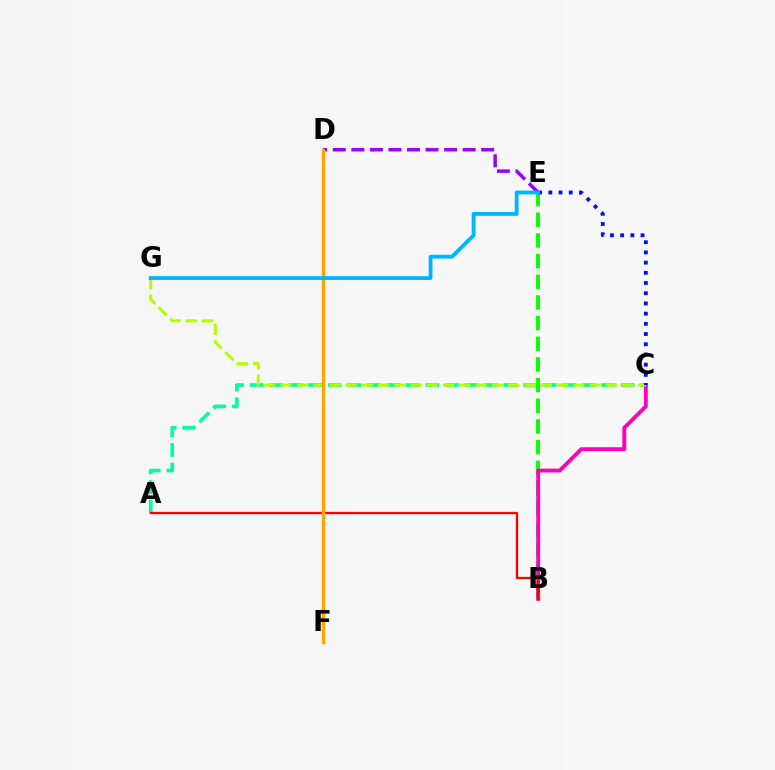{('A', 'C'): [{'color': '#00ff9d', 'line_style': 'dashed', 'thickness': 2.65}], ('B', 'E'): [{'color': '#08ff00', 'line_style': 'dashed', 'thickness': 2.81}], ('B', 'C'): [{'color': '#ff00bd', 'line_style': 'solid', 'thickness': 2.79}], ('C', 'G'): [{'color': '#b3ff00', 'line_style': 'dashed', 'thickness': 2.21}], ('A', 'B'): [{'color': '#ff0000', 'line_style': 'solid', 'thickness': 1.64}], ('D', 'E'): [{'color': '#9b00ff', 'line_style': 'dashed', 'thickness': 2.52}], ('D', 'F'): [{'color': '#ffa500', 'line_style': 'solid', 'thickness': 2.47}], ('C', 'E'): [{'color': '#0010ff', 'line_style': 'dotted', 'thickness': 2.77}], ('E', 'G'): [{'color': '#00b5ff', 'line_style': 'solid', 'thickness': 2.76}]}